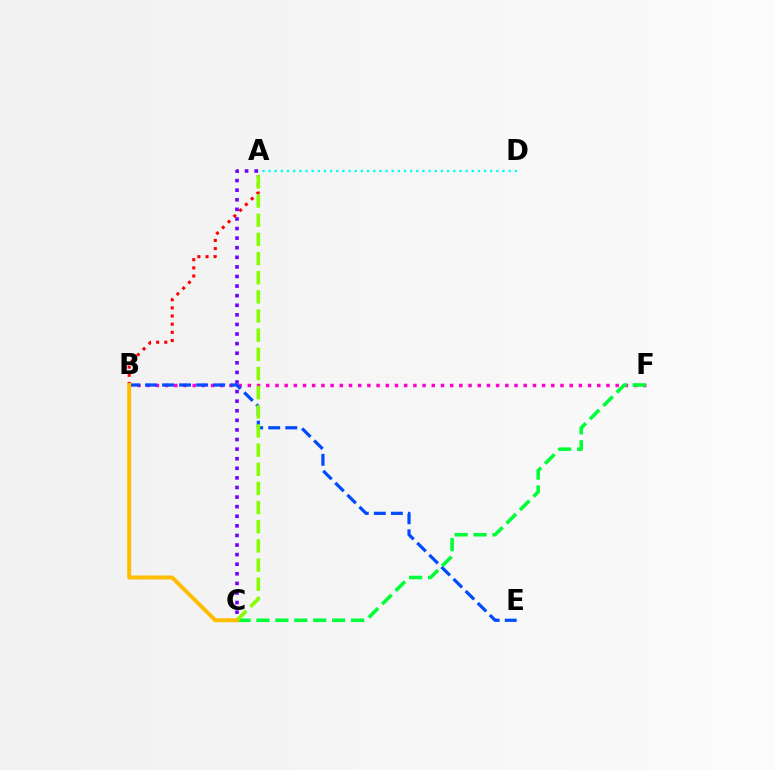{('A', 'B'): [{'color': '#ff0000', 'line_style': 'dotted', 'thickness': 2.22}], ('A', 'C'): [{'color': '#7200ff', 'line_style': 'dotted', 'thickness': 2.61}, {'color': '#84ff00', 'line_style': 'dashed', 'thickness': 2.6}], ('B', 'F'): [{'color': '#ff00cf', 'line_style': 'dotted', 'thickness': 2.5}], ('B', 'E'): [{'color': '#004bff', 'line_style': 'dashed', 'thickness': 2.32}], ('C', 'F'): [{'color': '#00ff39', 'line_style': 'dashed', 'thickness': 2.57}], ('A', 'D'): [{'color': '#00fff6', 'line_style': 'dotted', 'thickness': 1.67}], ('B', 'C'): [{'color': '#ffbd00', 'line_style': 'solid', 'thickness': 2.84}]}